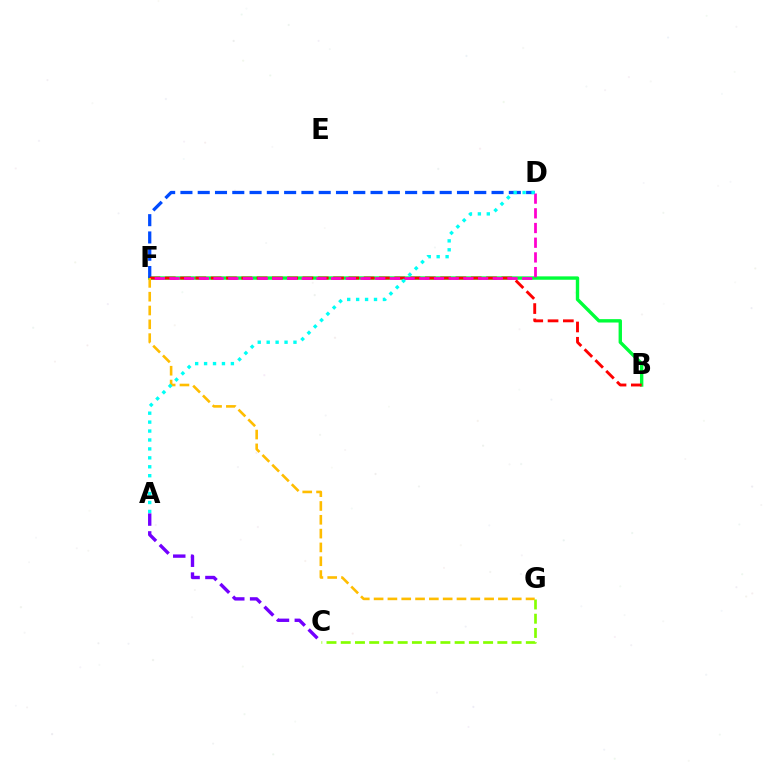{('B', 'F'): [{'color': '#00ff39', 'line_style': 'solid', 'thickness': 2.44}, {'color': '#ff0000', 'line_style': 'dashed', 'thickness': 2.08}], ('C', 'G'): [{'color': '#84ff00', 'line_style': 'dashed', 'thickness': 1.93}], ('D', 'F'): [{'color': '#004bff', 'line_style': 'dashed', 'thickness': 2.35}, {'color': '#ff00cf', 'line_style': 'dashed', 'thickness': 2.0}], ('F', 'G'): [{'color': '#ffbd00', 'line_style': 'dashed', 'thickness': 1.88}], ('A', 'C'): [{'color': '#7200ff', 'line_style': 'dashed', 'thickness': 2.43}], ('A', 'D'): [{'color': '#00fff6', 'line_style': 'dotted', 'thickness': 2.43}]}